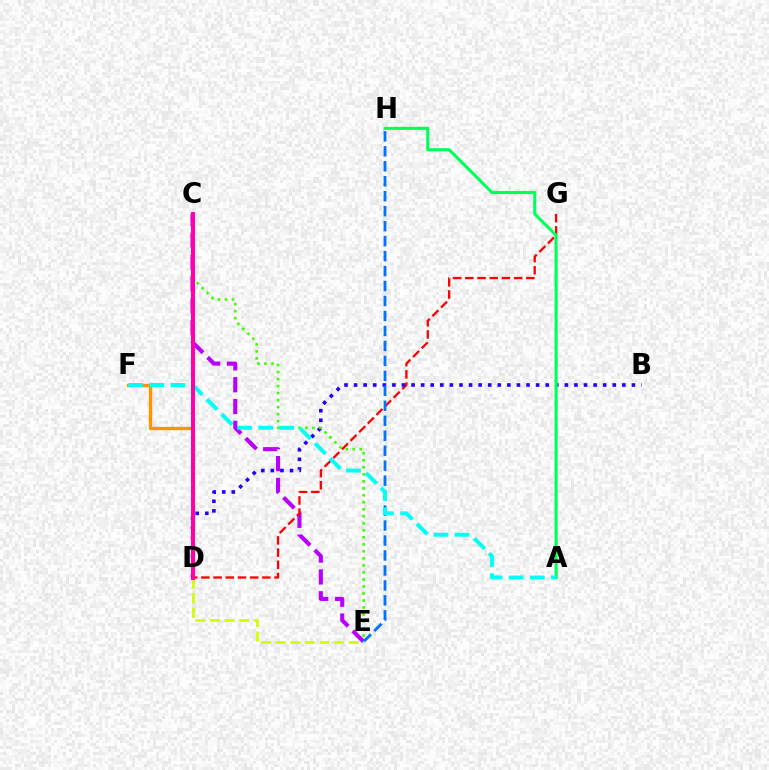{('C', 'E'): [{'color': '#b900ff', 'line_style': 'dashed', 'thickness': 2.97}, {'color': '#3dff00', 'line_style': 'dotted', 'thickness': 1.9}], ('D', 'F'): [{'color': '#ff9400', 'line_style': 'solid', 'thickness': 2.39}], ('D', 'G'): [{'color': '#ff0000', 'line_style': 'dashed', 'thickness': 1.66}], ('B', 'D'): [{'color': '#2500ff', 'line_style': 'dotted', 'thickness': 2.6}], ('E', 'H'): [{'color': '#0074ff', 'line_style': 'dashed', 'thickness': 2.03}], ('D', 'E'): [{'color': '#d1ff00', 'line_style': 'dashed', 'thickness': 1.98}], ('A', 'H'): [{'color': '#00ff5c', 'line_style': 'solid', 'thickness': 2.21}], ('A', 'F'): [{'color': '#00fff6', 'line_style': 'dashed', 'thickness': 2.87}], ('C', 'D'): [{'color': '#ff00ac', 'line_style': 'solid', 'thickness': 2.88}]}